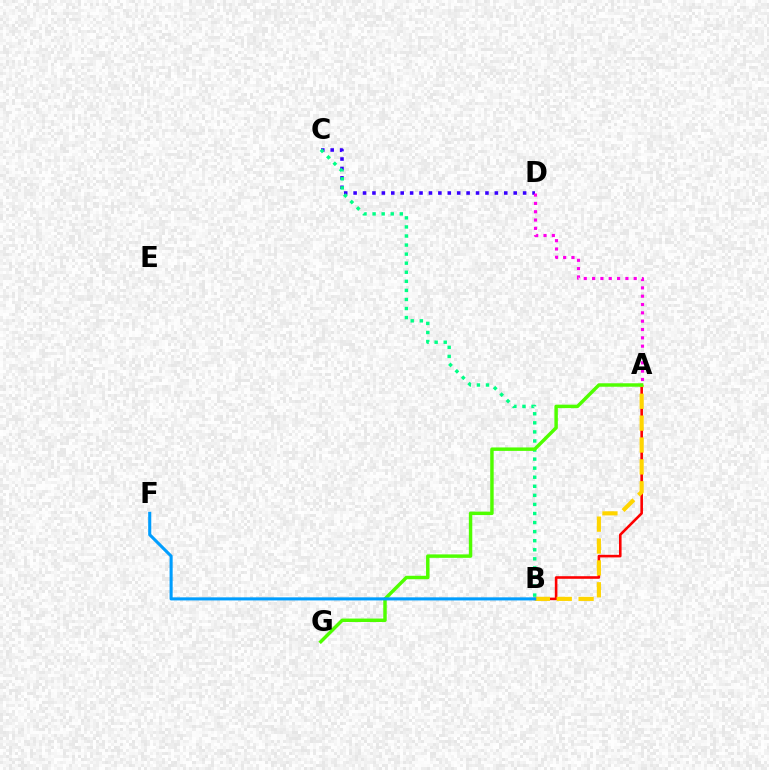{('A', 'B'): [{'color': '#ff0000', 'line_style': 'solid', 'thickness': 1.87}, {'color': '#ffd500', 'line_style': 'dashed', 'thickness': 2.97}], ('C', 'D'): [{'color': '#3700ff', 'line_style': 'dotted', 'thickness': 2.56}], ('A', 'D'): [{'color': '#ff00ed', 'line_style': 'dotted', 'thickness': 2.26}], ('B', 'C'): [{'color': '#00ff86', 'line_style': 'dotted', 'thickness': 2.46}], ('A', 'G'): [{'color': '#4fff00', 'line_style': 'solid', 'thickness': 2.48}], ('B', 'F'): [{'color': '#009eff', 'line_style': 'solid', 'thickness': 2.22}]}